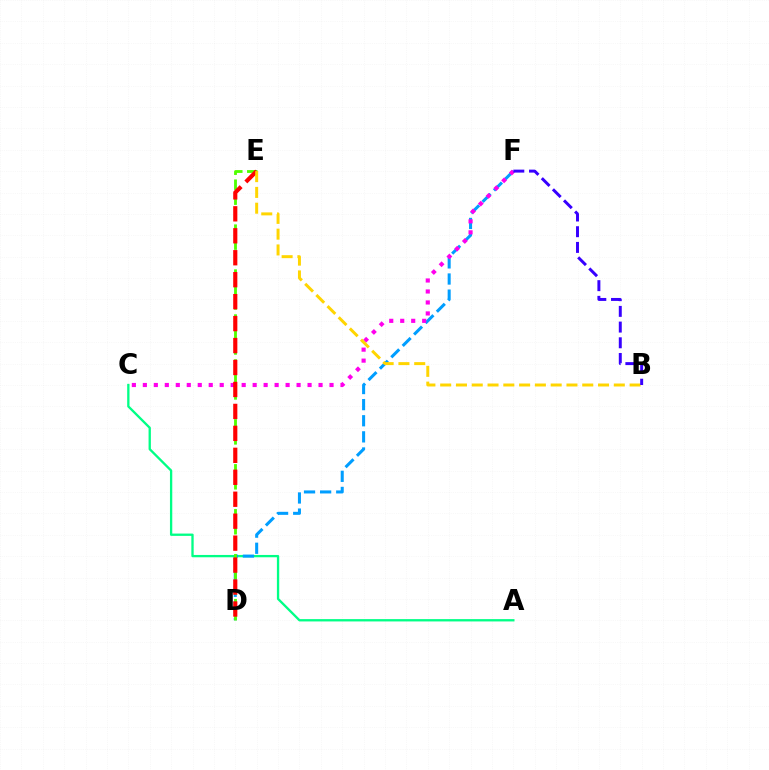{('A', 'C'): [{'color': '#00ff86', 'line_style': 'solid', 'thickness': 1.67}], ('D', 'F'): [{'color': '#009eff', 'line_style': 'dashed', 'thickness': 2.19}], ('D', 'E'): [{'color': '#4fff00', 'line_style': 'dashed', 'thickness': 2.04}, {'color': '#ff0000', 'line_style': 'dashed', 'thickness': 2.98}], ('C', 'F'): [{'color': '#ff00ed', 'line_style': 'dotted', 'thickness': 2.98}], ('B', 'E'): [{'color': '#ffd500', 'line_style': 'dashed', 'thickness': 2.14}], ('B', 'F'): [{'color': '#3700ff', 'line_style': 'dashed', 'thickness': 2.13}]}